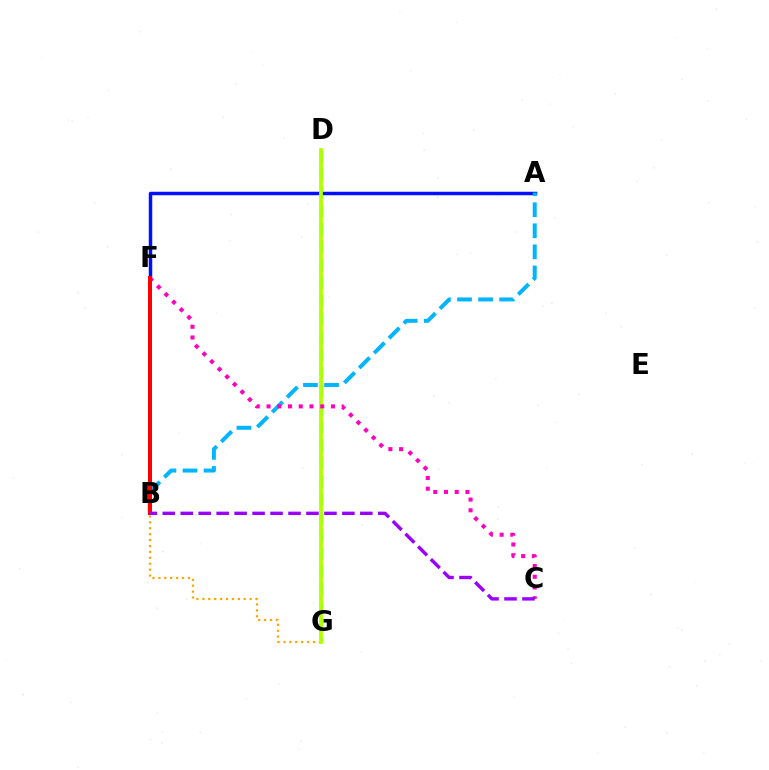{('B', 'F'): [{'color': '#08ff00', 'line_style': 'solid', 'thickness': 1.76}, {'color': '#ff0000', 'line_style': 'solid', 'thickness': 2.88}], ('D', 'G'): [{'color': '#00ff9d', 'line_style': 'dashed', 'thickness': 2.45}, {'color': '#b3ff00', 'line_style': 'solid', 'thickness': 2.72}], ('A', 'F'): [{'color': '#0010ff', 'line_style': 'solid', 'thickness': 2.5}], ('F', 'G'): [{'color': '#ffa500', 'line_style': 'dotted', 'thickness': 1.61}], ('A', 'B'): [{'color': '#00b5ff', 'line_style': 'dashed', 'thickness': 2.86}], ('C', 'F'): [{'color': '#ff00bd', 'line_style': 'dotted', 'thickness': 2.92}], ('B', 'C'): [{'color': '#9b00ff', 'line_style': 'dashed', 'thickness': 2.44}]}